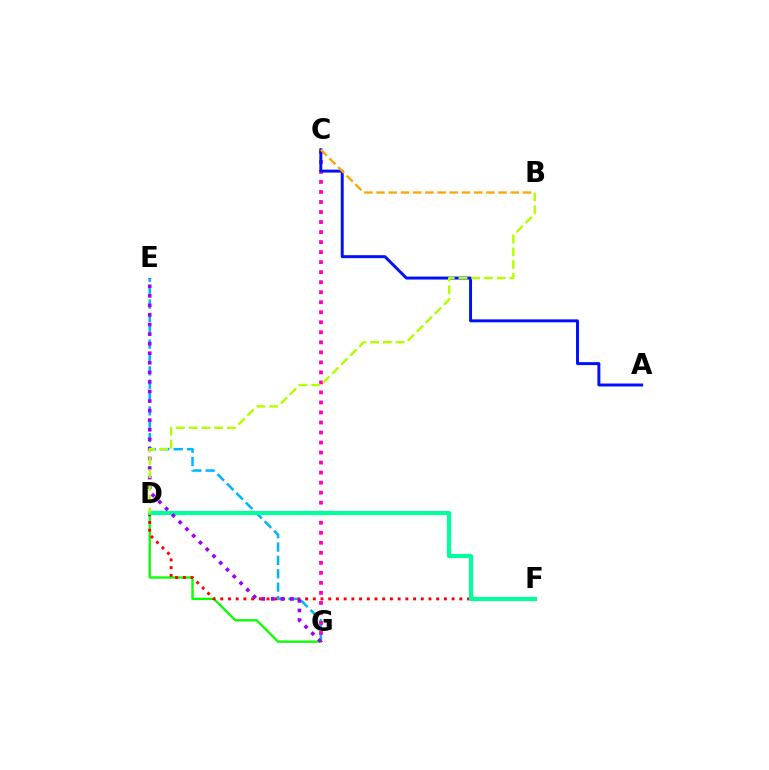{('E', 'G'): [{'color': '#00b5ff', 'line_style': 'dashed', 'thickness': 1.81}, {'color': '#9b00ff', 'line_style': 'dotted', 'thickness': 2.6}], ('D', 'G'): [{'color': '#08ff00', 'line_style': 'solid', 'thickness': 1.66}], ('D', 'F'): [{'color': '#ff0000', 'line_style': 'dotted', 'thickness': 2.1}, {'color': '#00ff9d', 'line_style': 'solid', 'thickness': 2.99}], ('C', 'G'): [{'color': '#ff00bd', 'line_style': 'dotted', 'thickness': 2.72}], ('A', 'C'): [{'color': '#0010ff', 'line_style': 'solid', 'thickness': 2.13}], ('B', 'C'): [{'color': '#ffa500', 'line_style': 'dashed', 'thickness': 1.66}], ('B', 'D'): [{'color': '#b3ff00', 'line_style': 'dashed', 'thickness': 1.73}]}